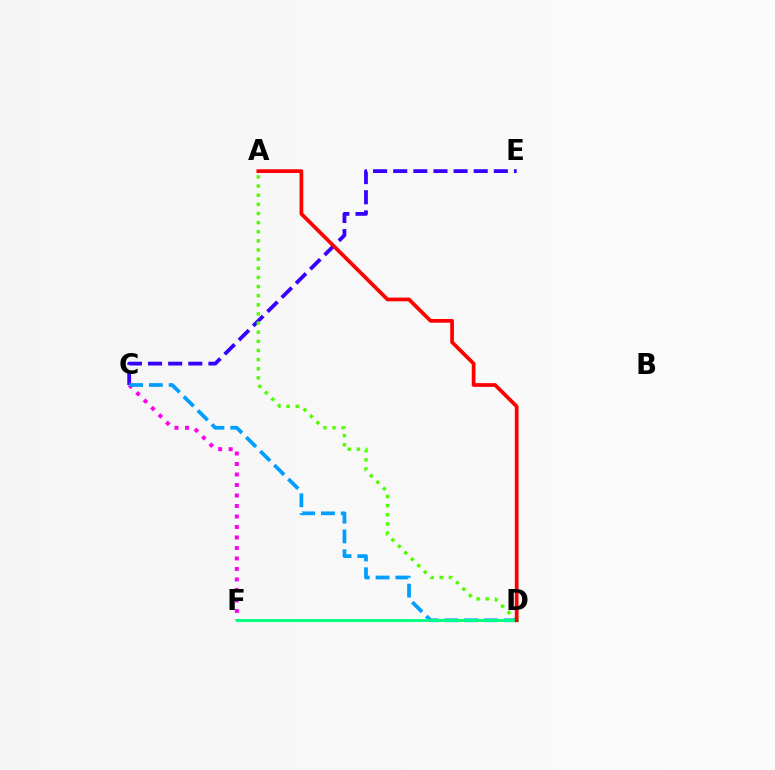{('D', 'F'): [{'color': '#ffd500', 'line_style': 'dotted', 'thickness': 2.08}, {'color': '#00ff86', 'line_style': 'solid', 'thickness': 2.1}], ('C', 'E'): [{'color': '#3700ff', 'line_style': 'dashed', 'thickness': 2.73}], ('C', 'F'): [{'color': '#ff00ed', 'line_style': 'dotted', 'thickness': 2.85}], ('A', 'D'): [{'color': '#4fff00', 'line_style': 'dotted', 'thickness': 2.48}, {'color': '#ff0000', 'line_style': 'solid', 'thickness': 2.68}], ('C', 'D'): [{'color': '#009eff', 'line_style': 'dashed', 'thickness': 2.69}]}